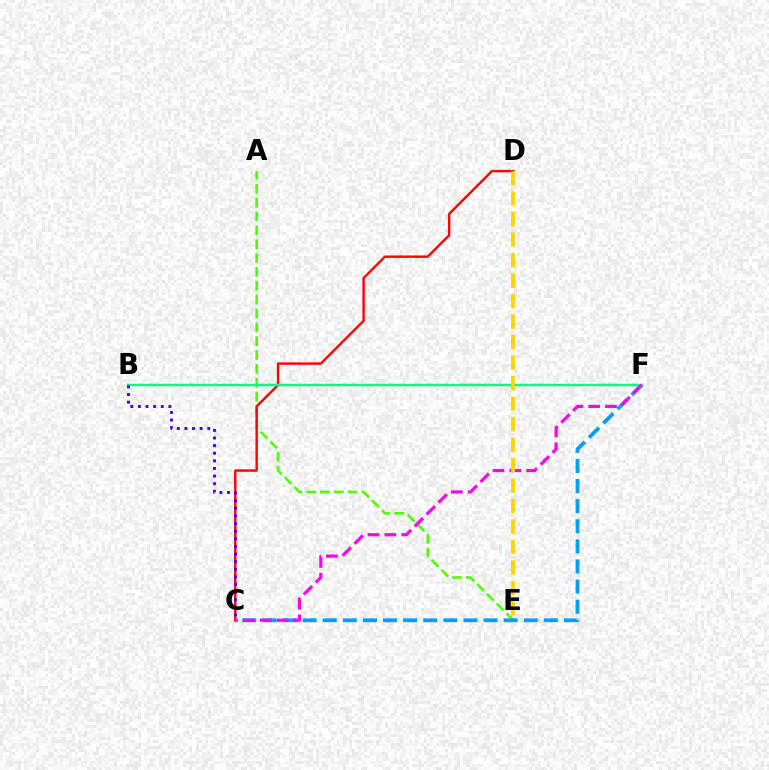{('A', 'E'): [{'color': '#4fff00', 'line_style': 'dashed', 'thickness': 1.88}], ('C', 'F'): [{'color': '#009eff', 'line_style': 'dashed', 'thickness': 2.73}, {'color': '#ff00ed', 'line_style': 'dashed', 'thickness': 2.29}], ('C', 'D'): [{'color': '#ff0000', 'line_style': 'solid', 'thickness': 1.73}], ('B', 'F'): [{'color': '#00ff86', 'line_style': 'solid', 'thickness': 1.78}], ('B', 'C'): [{'color': '#3700ff', 'line_style': 'dotted', 'thickness': 2.07}], ('D', 'E'): [{'color': '#ffd500', 'line_style': 'dashed', 'thickness': 2.78}]}